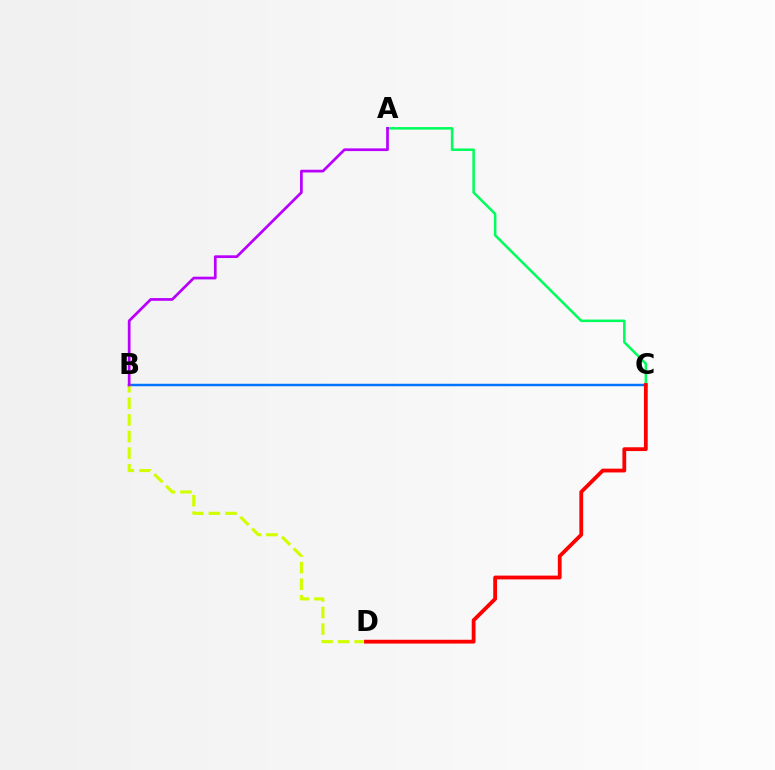{('A', 'C'): [{'color': '#00ff5c', 'line_style': 'solid', 'thickness': 1.83}], ('B', 'C'): [{'color': '#0074ff', 'line_style': 'solid', 'thickness': 1.77}], ('B', 'D'): [{'color': '#d1ff00', 'line_style': 'dashed', 'thickness': 2.26}], ('A', 'B'): [{'color': '#b900ff', 'line_style': 'solid', 'thickness': 1.96}], ('C', 'D'): [{'color': '#ff0000', 'line_style': 'solid', 'thickness': 2.74}]}